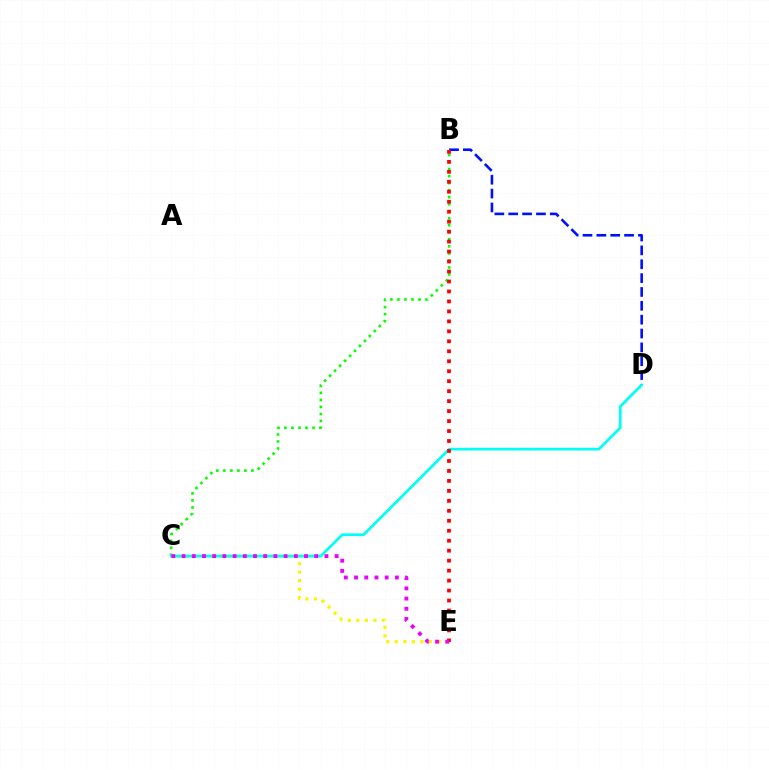{('B', 'C'): [{'color': '#08ff00', 'line_style': 'dotted', 'thickness': 1.91}], ('C', 'E'): [{'color': '#fcf500', 'line_style': 'dotted', 'thickness': 2.32}, {'color': '#ee00ff', 'line_style': 'dotted', 'thickness': 2.77}], ('B', 'D'): [{'color': '#0010ff', 'line_style': 'dashed', 'thickness': 1.88}], ('C', 'D'): [{'color': '#00fff6', 'line_style': 'solid', 'thickness': 1.97}], ('B', 'E'): [{'color': '#ff0000', 'line_style': 'dotted', 'thickness': 2.71}]}